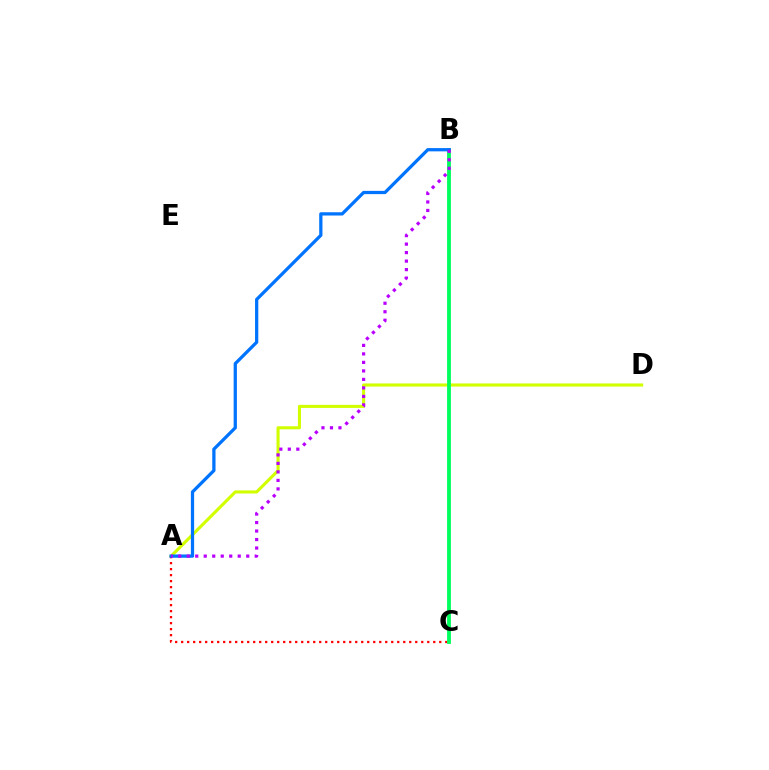{('A', 'D'): [{'color': '#d1ff00', 'line_style': 'solid', 'thickness': 2.22}], ('A', 'C'): [{'color': '#ff0000', 'line_style': 'dotted', 'thickness': 1.63}], ('B', 'C'): [{'color': '#00ff5c', 'line_style': 'solid', 'thickness': 2.76}], ('A', 'B'): [{'color': '#0074ff', 'line_style': 'solid', 'thickness': 2.35}, {'color': '#b900ff', 'line_style': 'dotted', 'thickness': 2.31}]}